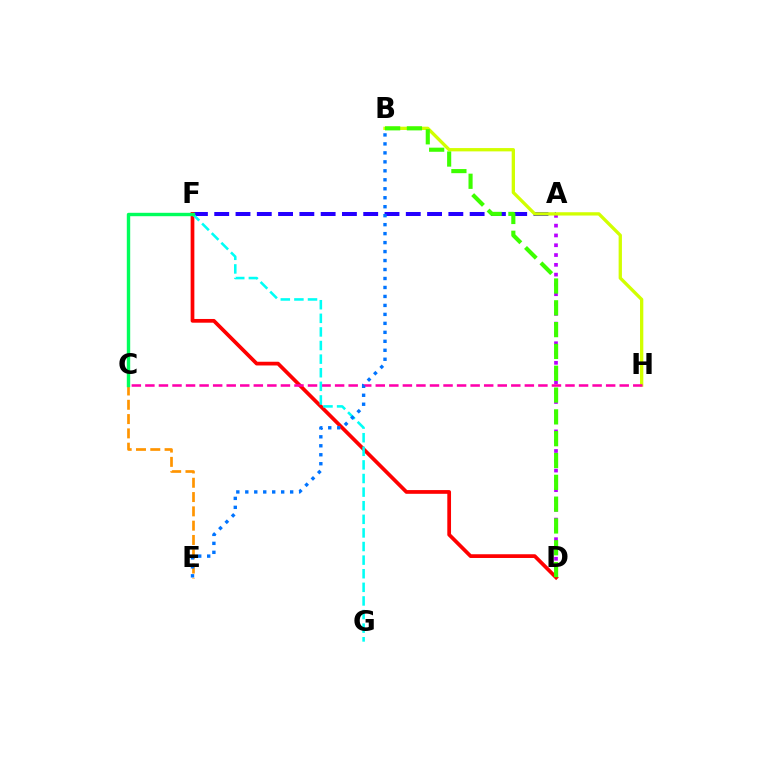{('A', 'F'): [{'color': '#2500ff', 'line_style': 'dashed', 'thickness': 2.89}], ('A', 'D'): [{'color': '#b900ff', 'line_style': 'dotted', 'thickness': 2.66}], ('C', 'E'): [{'color': '#ff9400', 'line_style': 'dashed', 'thickness': 1.94}], ('D', 'F'): [{'color': '#ff0000', 'line_style': 'solid', 'thickness': 2.68}], ('B', 'H'): [{'color': '#d1ff00', 'line_style': 'solid', 'thickness': 2.38}], ('C', 'H'): [{'color': '#ff00ac', 'line_style': 'dashed', 'thickness': 1.84}], ('F', 'G'): [{'color': '#00fff6', 'line_style': 'dashed', 'thickness': 1.85}], ('B', 'D'): [{'color': '#3dff00', 'line_style': 'dashed', 'thickness': 2.96}], ('C', 'F'): [{'color': '#00ff5c', 'line_style': 'solid', 'thickness': 2.44}], ('B', 'E'): [{'color': '#0074ff', 'line_style': 'dotted', 'thickness': 2.44}]}